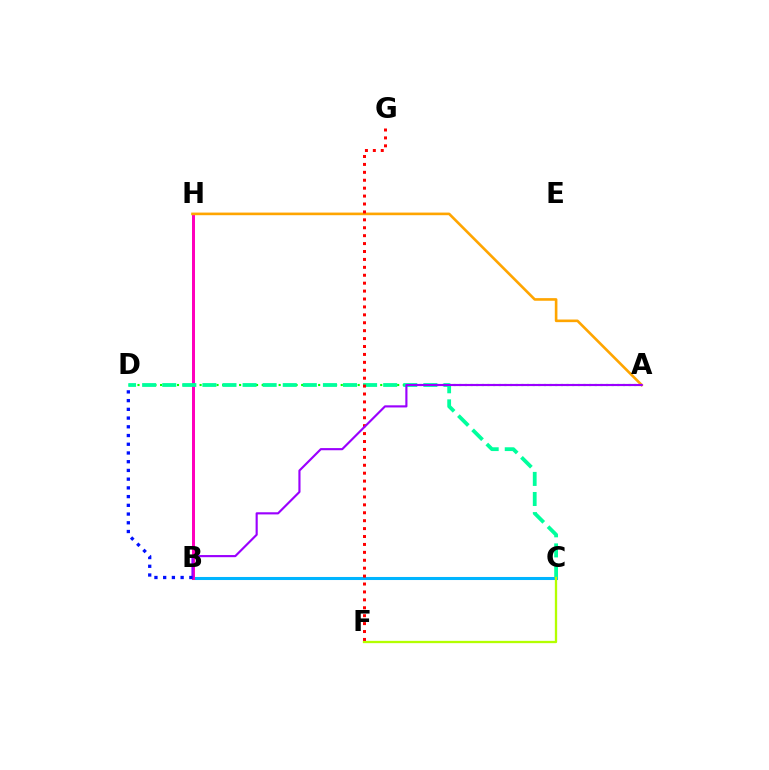{('B', 'C'): [{'color': '#00b5ff', 'line_style': 'solid', 'thickness': 2.2}], ('B', 'H'): [{'color': '#ff00bd', 'line_style': 'solid', 'thickness': 2.15}], ('A', 'D'): [{'color': '#08ff00', 'line_style': 'dotted', 'thickness': 1.53}], ('C', 'D'): [{'color': '#00ff9d', 'line_style': 'dashed', 'thickness': 2.73}], ('A', 'H'): [{'color': '#ffa500', 'line_style': 'solid', 'thickness': 1.89}], ('C', 'F'): [{'color': '#b3ff00', 'line_style': 'solid', 'thickness': 1.67}], ('F', 'G'): [{'color': '#ff0000', 'line_style': 'dotted', 'thickness': 2.15}], ('A', 'B'): [{'color': '#9b00ff', 'line_style': 'solid', 'thickness': 1.54}], ('B', 'D'): [{'color': '#0010ff', 'line_style': 'dotted', 'thickness': 2.37}]}